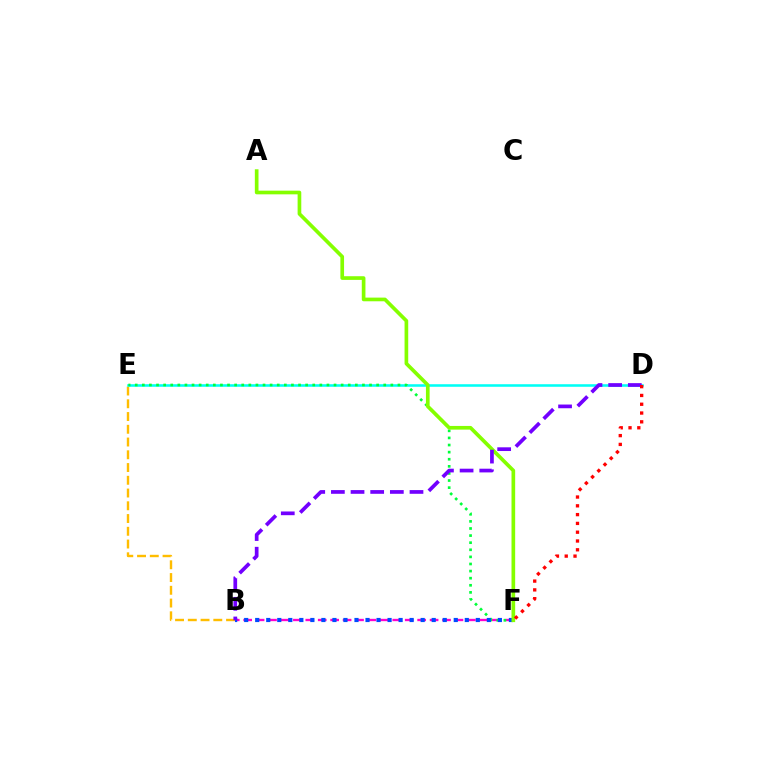{('B', 'E'): [{'color': '#ffbd00', 'line_style': 'dashed', 'thickness': 1.73}], ('B', 'F'): [{'color': '#ff00cf', 'line_style': 'dashed', 'thickness': 1.69}, {'color': '#004bff', 'line_style': 'dotted', 'thickness': 3.0}], ('D', 'E'): [{'color': '#00fff6', 'line_style': 'solid', 'thickness': 1.84}], ('E', 'F'): [{'color': '#00ff39', 'line_style': 'dotted', 'thickness': 1.93}], ('A', 'F'): [{'color': '#84ff00', 'line_style': 'solid', 'thickness': 2.64}], ('B', 'D'): [{'color': '#7200ff', 'line_style': 'dashed', 'thickness': 2.67}], ('D', 'F'): [{'color': '#ff0000', 'line_style': 'dotted', 'thickness': 2.39}]}